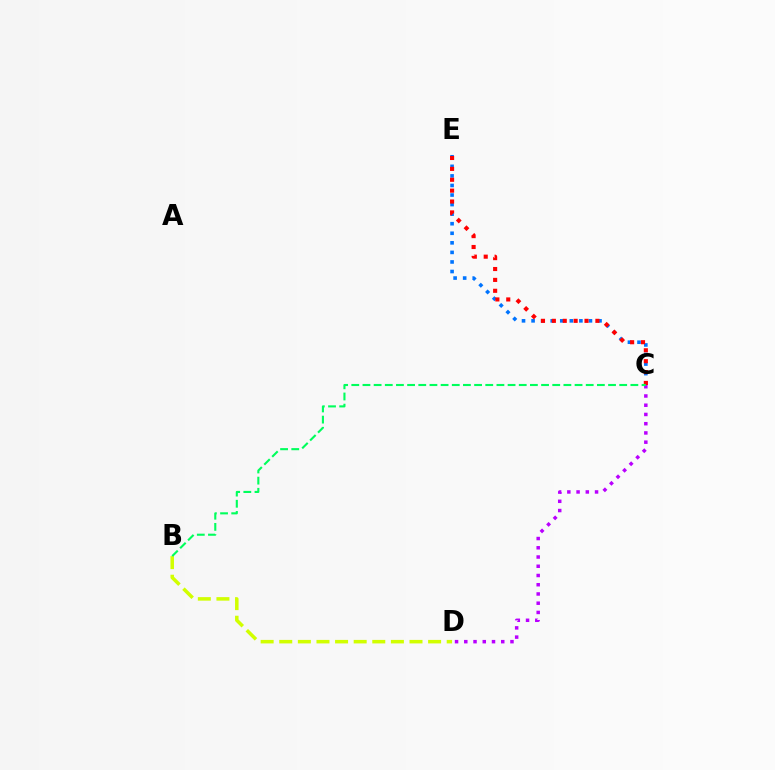{('C', 'E'): [{'color': '#0074ff', 'line_style': 'dotted', 'thickness': 2.6}, {'color': '#ff0000', 'line_style': 'dotted', 'thickness': 2.96}], ('B', 'D'): [{'color': '#d1ff00', 'line_style': 'dashed', 'thickness': 2.53}], ('C', 'D'): [{'color': '#b900ff', 'line_style': 'dotted', 'thickness': 2.51}], ('B', 'C'): [{'color': '#00ff5c', 'line_style': 'dashed', 'thickness': 1.52}]}